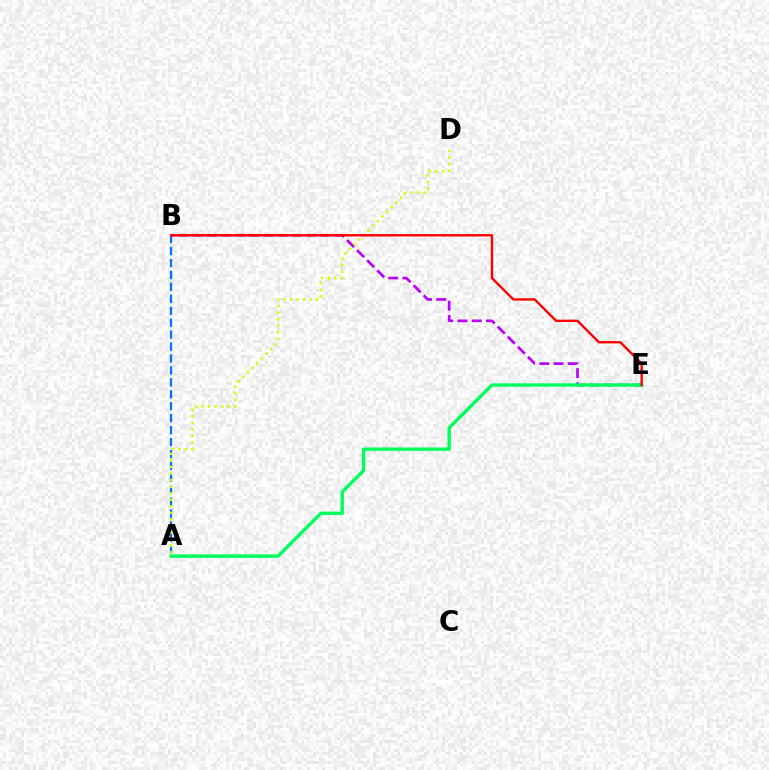{('A', 'B'): [{'color': '#0074ff', 'line_style': 'dashed', 'thickness': 1.62}], ('B', 'E'): [{'color': '#b900ff', 'line_style': 'dashed', 'thickness': 1.93}, {'color': '#ff0000', 'line_style': 'solid', 'thickness': 1.72}], ('A', 'D'): [{'color': '#d1ff00', 'line_style': 'dotted', 'thickness': 1.78}], ('A', 'E'): [{'color': '#00ff5c', 'line_style': 'solid', 'thickness': 2.45}]}